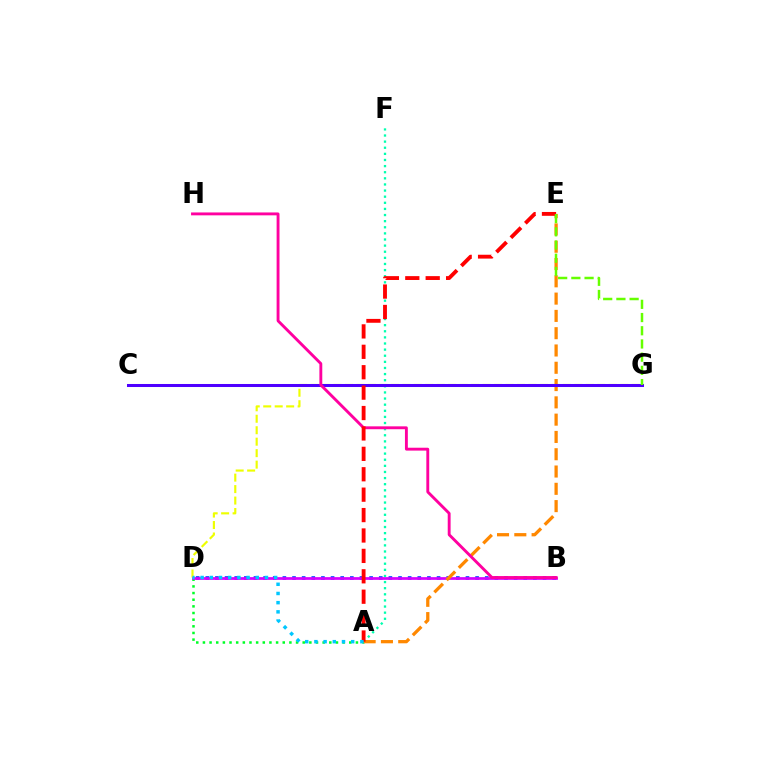{('D', 'G'): [{'color': '#eeff00', 'line_style': 'dashed', 'thickness': 1.56}], ('A', 'D'): [{'color': '#00ff27', 'line_style': 'dotted', 'thickness': 1.81}, {'color': '#00c7ff', 'line_style': 'dotted', 'thickness': 2.5}], ('B', 'D'): [{'color': '#003fff', 'line_style': 'dotted', 'thickness': 2.62}, {'color': '#d600ff', 'line_style': 'solid', 'thickness': 1.96}], ('A', 'F'): [{'color': '#00ffaf', 'line_style': 'dotted', 'thickness': 1.66}], ('A', 'E'): [{'color': '#ff8800', 'line_style': 'dashed', 'thickness': 2.35}, {'color': '#ff0000', 'line_style': 'dashed', 'thickness': 2.77}], ('C', 'G'): [{'color': '#4f00ff', 'line_style': 'solid', 'thickness': 2.18}], ('B', 'H'): [{'color': '#ff00a0', 'line_style': 'solid', 'thickness': 2.07}], ('E', 'G'): [{'color': '#66ff00', 'line_style': 'dashed', 'thickness': 1.79}]}